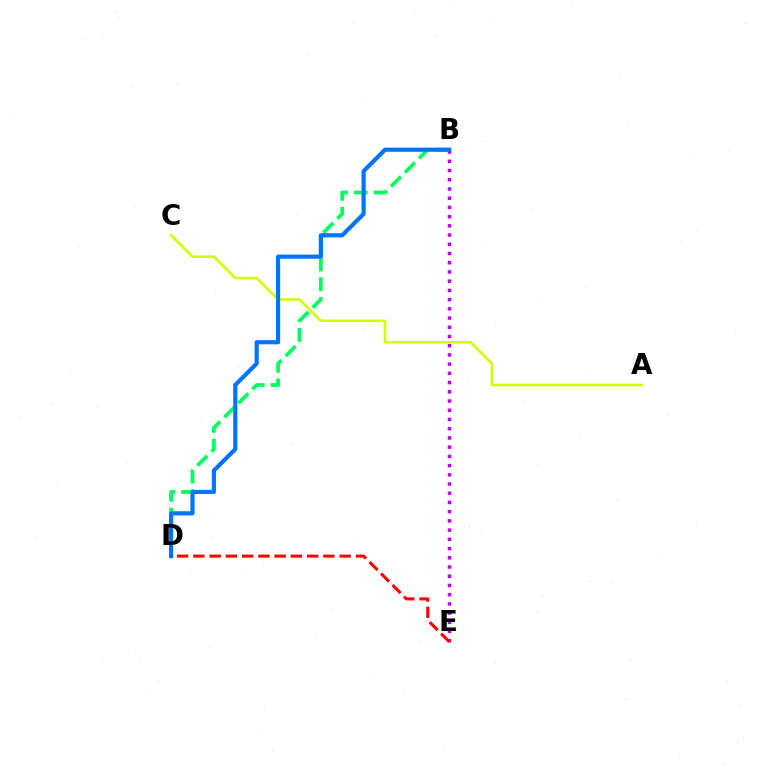{('A', 'C'): [{'color': '#d1ff00', 'line_style': 'solid', 'thickness': 1.88}], ('B', 'D'): [{'color': '#00ff5c', 'line_style': 'dashed', 'thickness': 2.7}, {'color': '#0074ff', 'line_style': 'solid', 'thickness': 3.0}], ('B', 'E'): [{'color': '#b900ff', 'line_style': 'dotted', 'thickness': 2.51}], ('D', 'E'): [{'color': '#ff0000', 'line_style': 'dashed', 'thickness': 2.21}]}